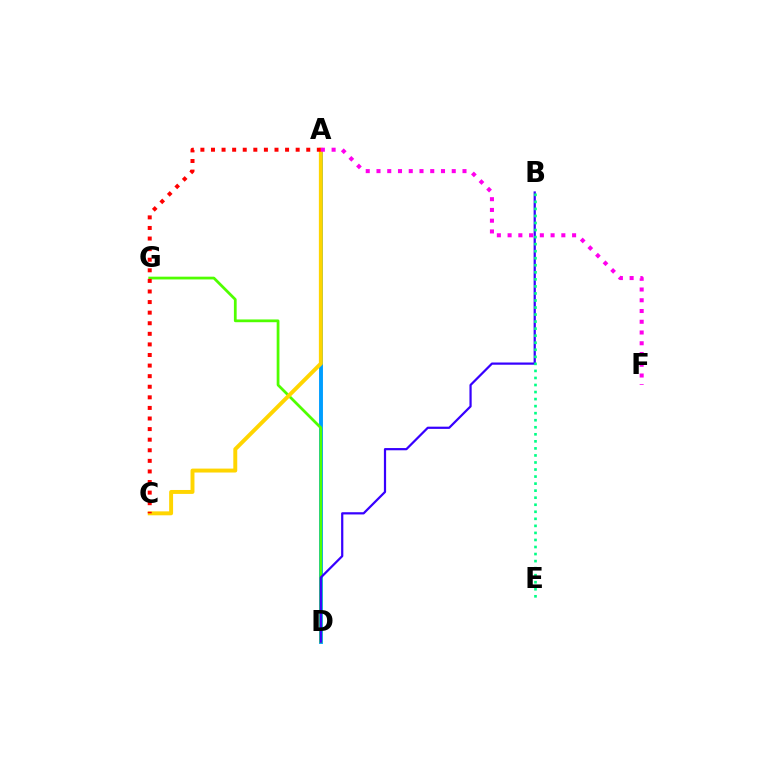{('A', 'D'): [{'color': '#009eff', 'line_style': 'solid', 'thickness': 2.81}], ('D', 'G'): [{'color': '#4fff00', 'line_style': 'solid', 'thickness': 1.98}], ('B', 'D'): [{'color': '#3700ff', 'line_style': 'solid', 'thickness': 1.6}], ('A', 'C'): [{'color': '#ffd500', 'line_style': 'solid', 'thickness': 2.83}, {'color': '#ff0000', 'line_style': 'dotted', 'thickness': 2.88}], ('B', 'E'): [{'color': '#00ff86', 'line_style': 'dotted', 'thickness': 1.91}], ('A', 'F'): [{'color': '#ff00ed', 'line_style': 'dotted', 'thickness': 2.92}]}